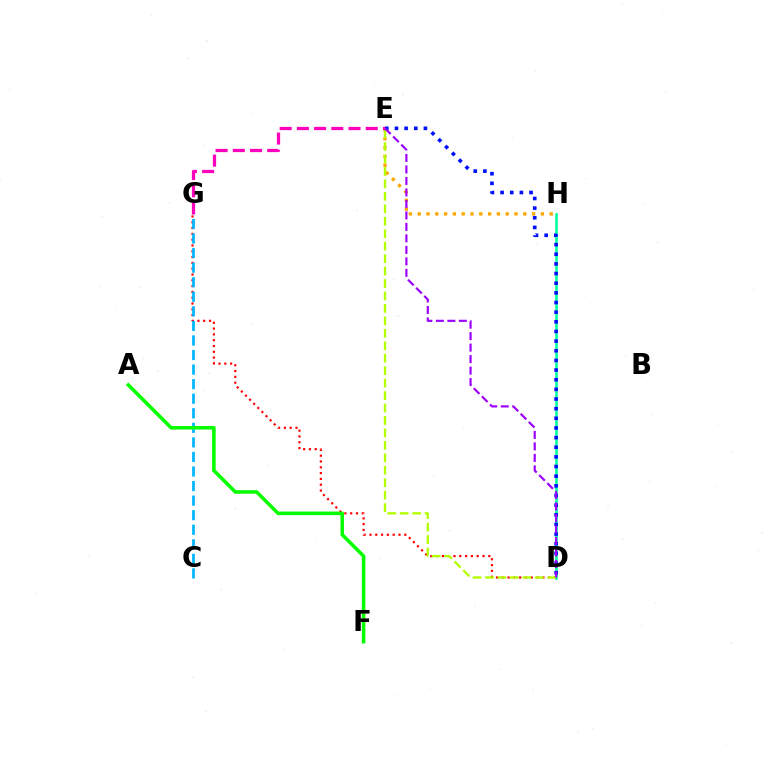{('D', 'G'): [{'color': '#ff0000', 'line_style': 'dotted', 'thickness': 1.58}], ('E', 'H'): [{'color': '#ffa500', 'line_style': 'dotted', 'thickness': 2.39}], ('D', 'H'): [{'color': '#00ff9d', 'line_style': 'solid', 'thickness': 1.88}], ('D', 'E'): [{'color': '#b3ff00', 'line_style': 'dashed', 'thickness': 1.69}, {'color': '#0010ff', 'line_style': 'dotted', 'thickness': 2.62}, {'color': '#9b00ff', 'line_style': 'dashed', 'thickness': 1.56}], ('E', 'G'): [{'color': '#ff00bd', 'line_style': 'dashed', 'thickness': 2.34}], ('C', 'G'): [{'color': '#00b5ff', 'line_style': 'dashed', 'thickness': 1.98}], ('A', 'F'): [{'color': '#08ff00', 'line_style': 'solid', 'thickness': 2.56}]}